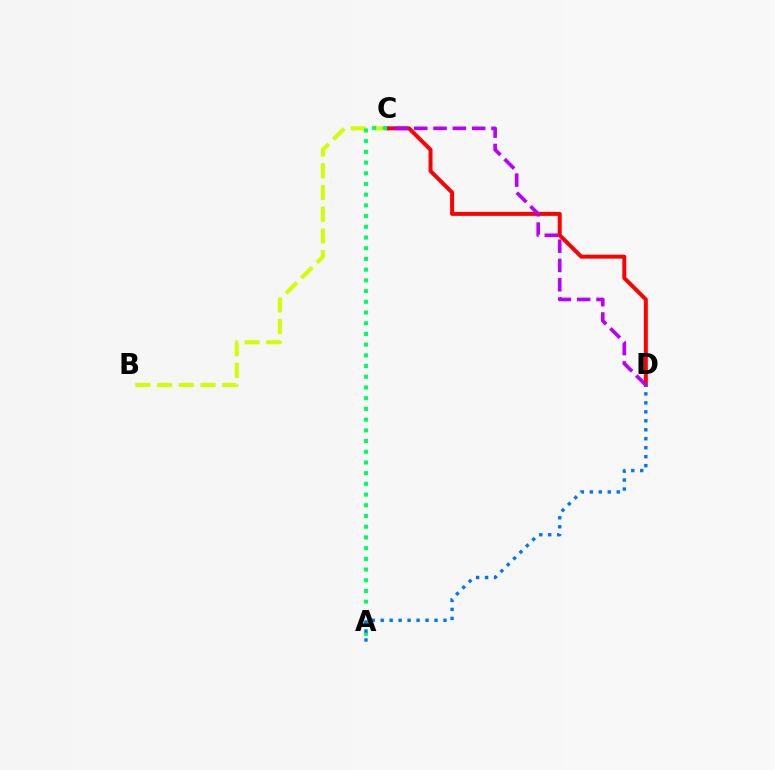{('B', 'C'): [{'color': '#d1ff00', 'line_style': 'dashed', 'thickness': 2.95}], ('C', 'D'): [{'color': '#ff0000', 'line_style': 'solid', 'thickness': 2.86}, {'color': '#b900ff', 'line_style': 'dashed', 'thickness': 2.62}], ('A', 'C'): [{'color': '#00ff5c', 'line_style': 'dotted', 'thickness': 2.91}], ('A', 'D'): [{'color': '#0074ff', 'line_style': 'dotted', 'thickness': 2.44}]}